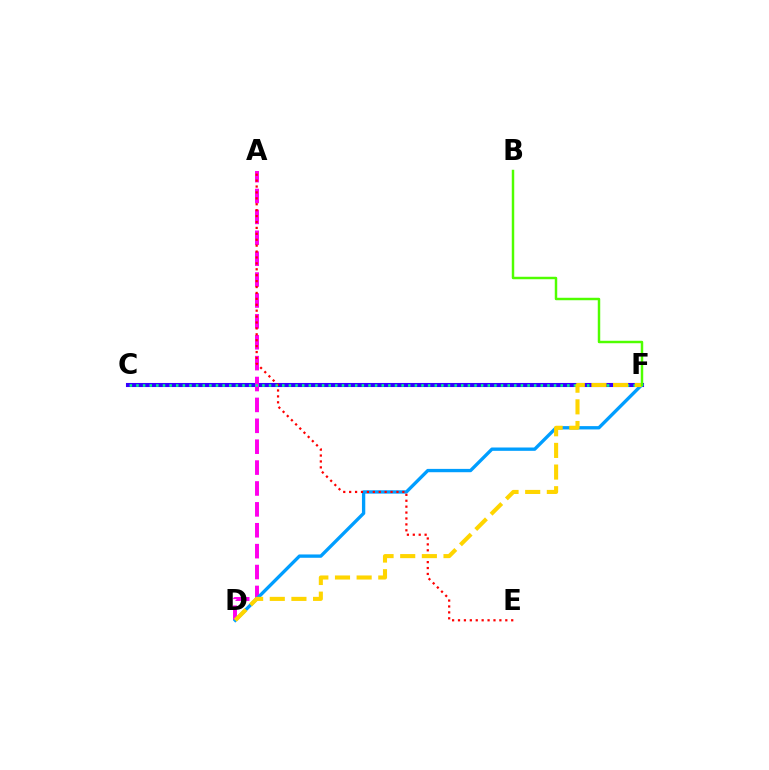{('C', 'F'): [{'color': '#3700ff', 'line_style': 'solid', 'thickness': 2.93}, {'color': '#00ff86', 'line_style': 'dotted', 'thickness': 1.8}], ('A', 'D'): [{'color': '#ff00ed', 'line_style': 'dashed', 'thickness': 2.84}], ('D', 'F'): [{'color': '#009eff', 'line_style': 'solid', 'thickness': 2.4}, {'color': '#ffd500', 'line_style': 'dashed', 'thickness': 2.94}], ('A', 'E'): [{'color': '#ff0000', 'line_style': 'dotted', 'thickness': 1.61}], ('B', 'F'): [{'color': '#4fff00', 'line_style': 'solid', 'thickness': 1.77}]}